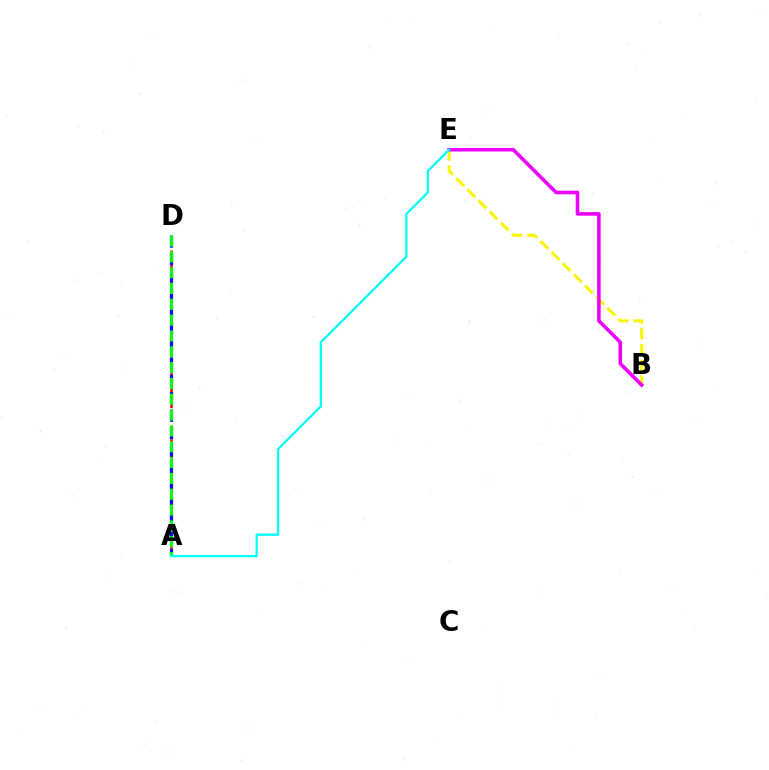{('B', 'E'): [{'color': '#fcf500', 'line_style': 'dashed', 'thickness': 2.14}, {'color': '#ee00ff', 'line_style': 'solid', 'thickness': 2.57}], ('A', 'D'): [{'color': '#ff0000', 'line_style': 'dashed', 'thickness': 1.83}, {'color': '#0010ff', 'line_style': 'dashed', 'thickness': 2.37}, {'color': '#08ff00', 'line_style': 'dashed', 'thickness': 2.15}], ('A', 'E'): [{'color': '#00fff6', 'line_style': 'solid', 'thickness': 1.61}]}